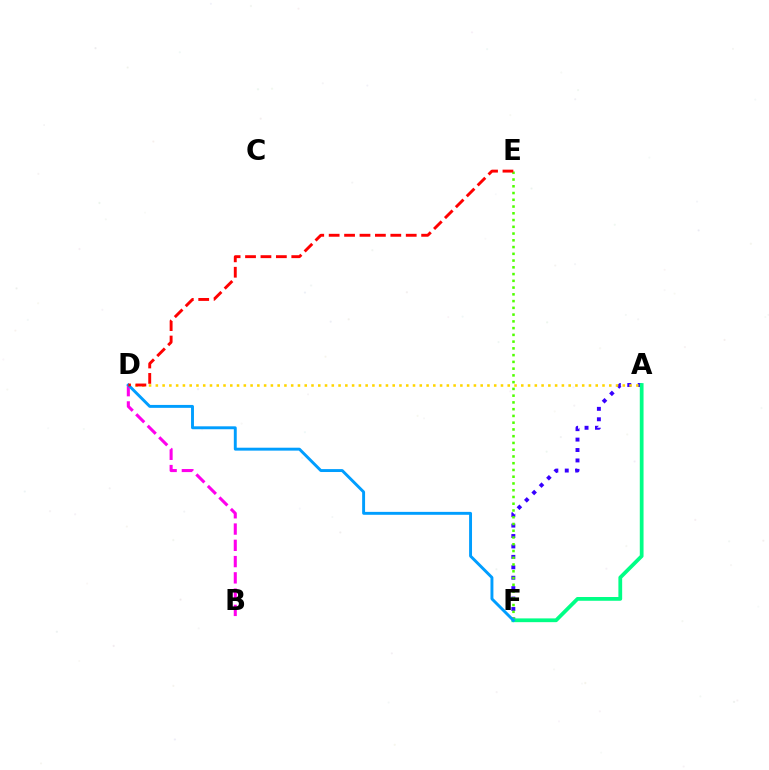{('A', 'F'): [{'color': '#3700ff', 'line_style': 'dotted', 'thickness': 2.83}, {'color': '#00ff86', 'line_style': 'solid', 'thickness': 2.71}], ('B', 'D'): [{'color': '#ff00ed', 'line_style': 'dashed', 'thickness': 2.21}], ('E', 'F'): [{'color': '#4fff00', 'line_style': 'dotted', 'thickness': 1.84}], ('A', 'D'): [{'color': '#ffd500', 'line_style': 'dotted', 'thickness': 1.84}], ('D', 'F'): [{'color': '#009eff', 'line_style': 'solid', 'thickness': 2.1}], ('D', 'E'): [{'color': '#ff0000', 'line_style': 'dashed', 'thickness': 2.09}]}